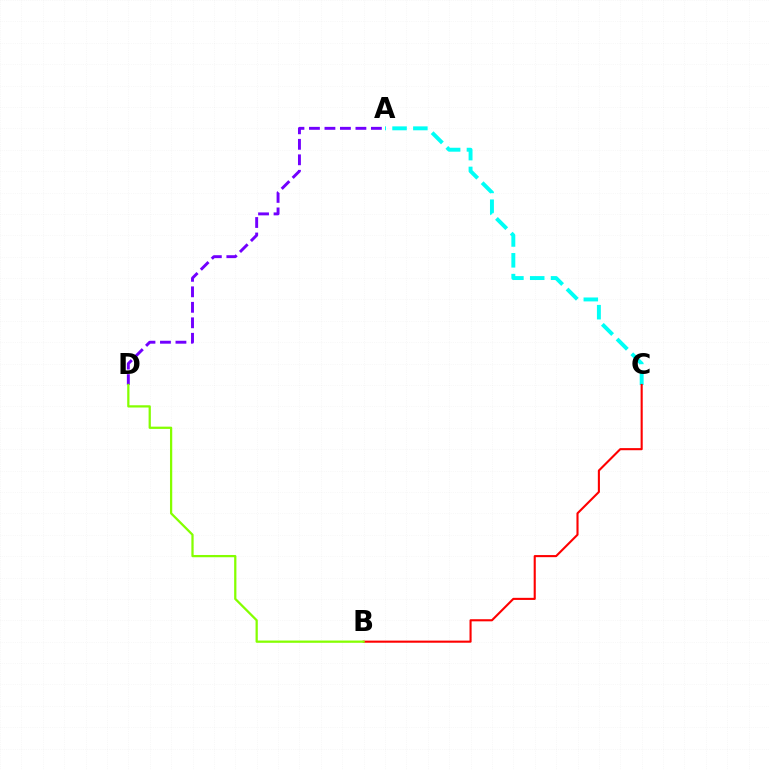{('A', 'D'): [{'color': '#7200ff', 'line_style': 'dashed', 'thickness': 2.1}], ('A', 'C'): [{'color': '#00fff6', 'line_style': 'dashed', 'thickness': 2.83}], ('B', 'C'): [{'color': '#ff0000', 'line_style': 'solid', 'thickness': 1.52}], ('B', 'D'): [{'color': '#84ff00', 'line_style': 'solid', 'thickness': 1.62}]}